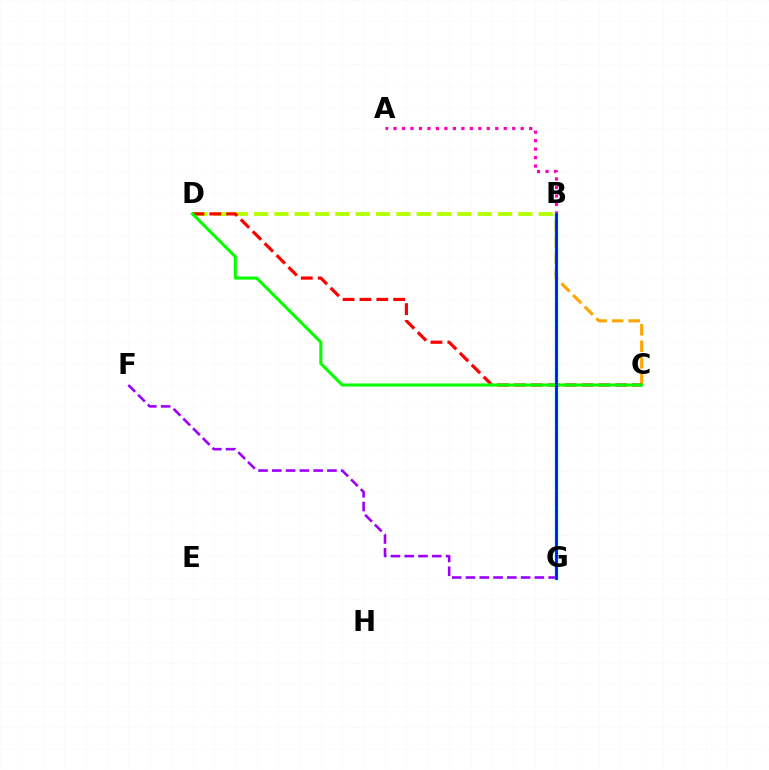{('A', 'B'): [{'color': '#ff00bd', 'line_style': 'dotted', 'thickness': 2.3}], ('B', 'C'): [{'color': '#ffa500', 'line_style': 'dashed', 'thickness': 2.24}], ('B', 'G'): [{'color': '#00b5ff', 'line_style': 'dotted', 'thickness': 1.61}, {'color': '#00ff9d', 'line_style': 'solid', 'thickness': 2.4}, {'color': '#0010ff', 'line_style': 'solid', 'thickness': 1.92}], ('B', 'D'): [{'color': '#b3ff00', 'line_style': 'dashed', 'thickness': 2.76}], ('F', 'G'): [{'color': '#9b00ff', 'line_style': 'dashed', 'thickness': 1.87}], ('C', 'D'): [{'color': '#ff0000', 'line_style': 'dashed', 'thickness': 2.29}, {'color': '#08ff00', 'line_style': 'solid', 'thickness': 2.22}]}